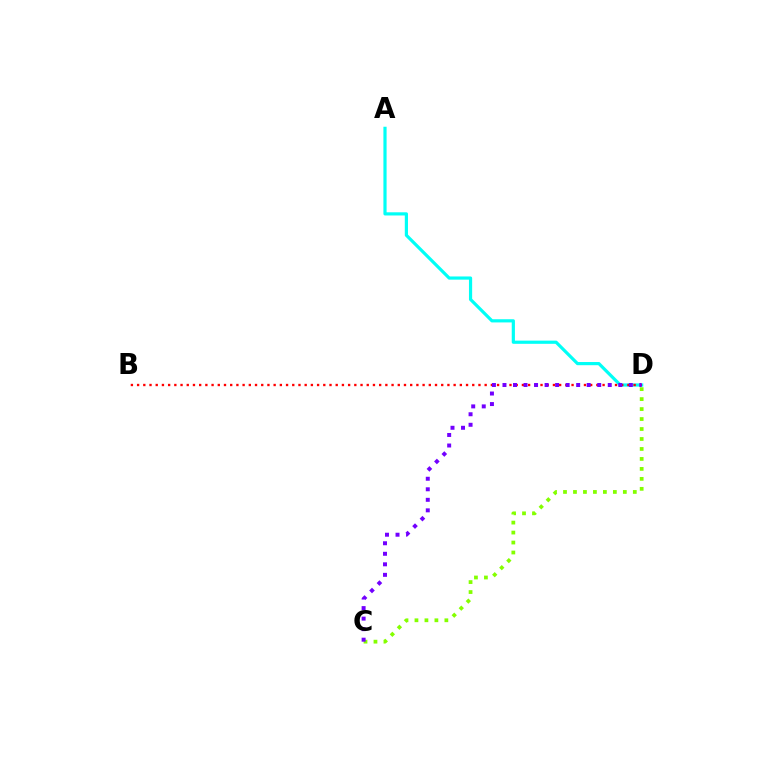{('A', 'D'): [{'color': '#00fff6', 'line_style': 'solid', 'thickness': 2.29}], ('B', 'D'): [{'color': '#ff0000', 'line_style': 'dotted', 'thickness': 1.69}], ('C', 'D'): [{'color': '#84ff00', 'line_style': 'dotted', 'thickness': 2.71}, {'color': '#7200ff', 'line_style': 'dotted', 'thickness': 2.86}]}